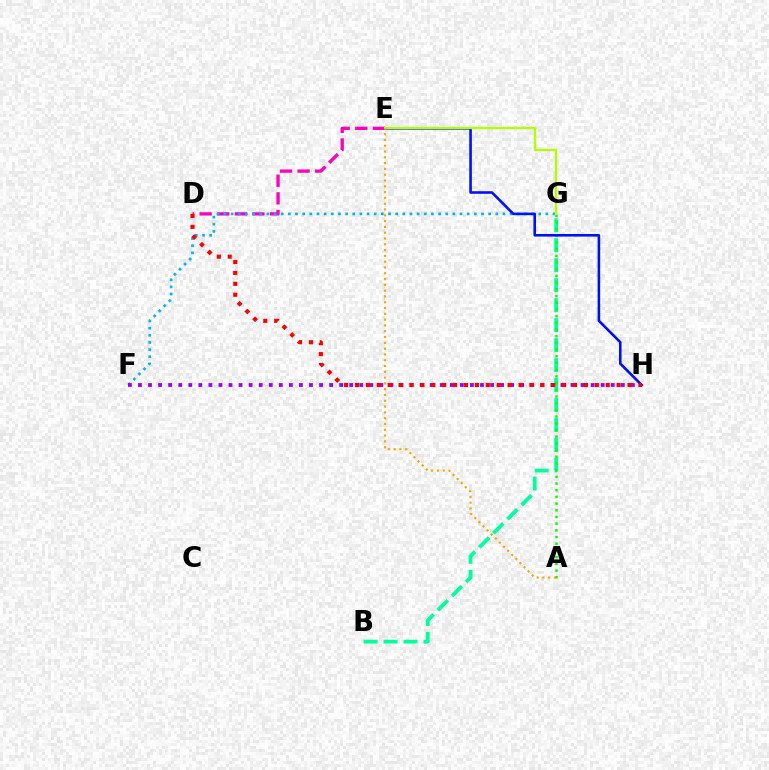{('B', 'G'): [{'color': '#00ff9d', 'line_style': 'dashed', 'thickness': 2.71}], ('D', 'E'): [{'color': '#ff00bd', 'line_style': 'dashed', 'thickness': 2.39}], ('F', 'G'): [{'color': '#00b5ff', 'line_style': 'dotted', 'thickness': 1.94}], ('A', 'G'): [{'color': '#08ff00', 'line_style': 'dotted', 'thickness': 1.82}], ('E', 'H'): [{'color': '#0010ff', 'line_style': 'solid', 'thickness': 1.88}], ('F', 'H'): [{'color': '#9b00ff', 'line_style': 'dotted', 'thickness': 2.73}], ('E', 'G'): [{'color': '#b3ff00', 'line_style': 'solid', 'thickness': 1.66}], ('D', 'H'): [{'color': '#ff0000', 'line_style': 'dotted', 'thickness': 2.96}], ('A', 'E'): [{'color': '#ffa500', 'line_style': 'dotted', 'thickness': 1.58}]}